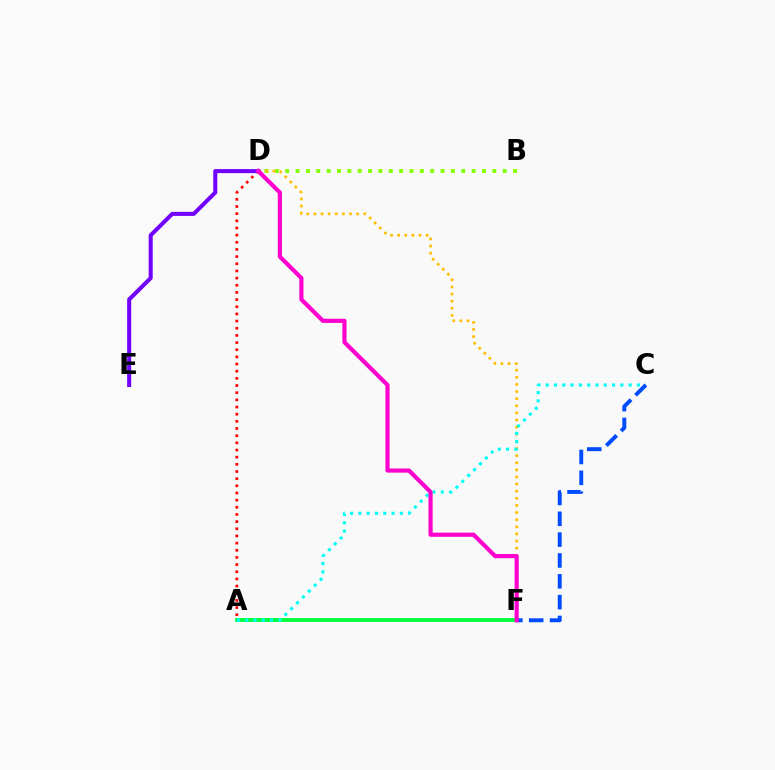{('A', 'F'): [{'color': '#00ff39', 'line_style': 'solid', 'thickness': 2.75}], ('B', 'D'): [{'color': '#84ff00', 'line_style': 'dotted', 'thickness': 2.81}], ('D', 'F'): [{'color': '#ffbd00', 'line_style': 'dotted', 'thickness': 1.93}, {'color': '#ff00cf', 'line_style': 'solid', 'thickness': 2.99}], ('A', 'C'): [{'color': '#00fff6', 'line_style': 'dotted', 'thickness': 2.25}], ('A', 'D'): [{'color': '#ff0000', 'line_style': 'dotted', 'thickness': 1.95}], ('C', 'F'): [{'color': '#004bff', 'line_style': 'dashed', 'thickness': 2.83}], ('D', 'E'): [{'color': '#7200ff', 'line_style': 'solid', 'thickness': 2.91}]}